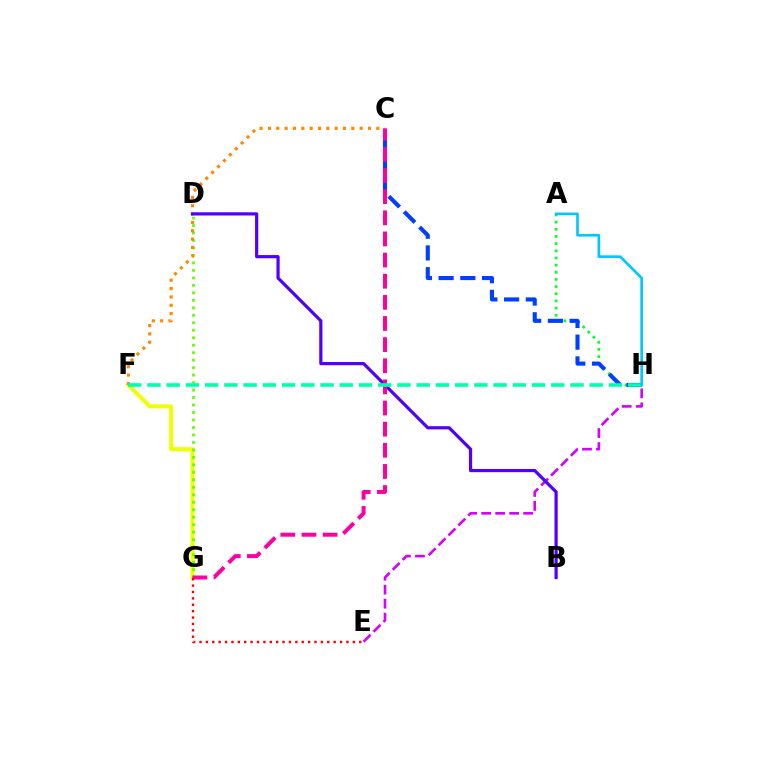{('A', 'H'): [{'color': '#00ff27', 'line_style': 'dotted', 'thickness': 1.95}, {'color': '#00c7ff', 'line_style': 'solid', 'thickness': 1.92}], ('F', 'G'): [{'color': '#eeff00', 'line_style': 'solid', 'thickness': 2.88}], ('D', 'G'): [{'color': '#66ff00', 'line_style': 'dotted', 'thickness': 2.03}], ('E', 'H'): [{'color': '#d600ff', 'line_style': 'dashed', 'thickness': 1.9}], ('C', 'F'): [{'color': '#ff8800', 'line_style': 'dotted', 'thickness': 2.27}], ('C', 'H'): [{'color': '#003fff', 'line_style': 'dashed', 'thickness': 2.95}], ('B', 'D'): [{'color': '#4f00ff', 'line_style': 'solid', 'thickness': 2.3}], ('C', 'G'): [{'color': '#ff00a0', 'line_style': 'dashed', 'thickness': 2.87}], ('F', 'H'): [{'color': '#00ffaf', 'line_style': 'dashed', 'thickness': 2.61}], ('E', 'G'): [{'color': '#ff0000', 'line_style': 'dotted', 'thickness': 1.74}]}